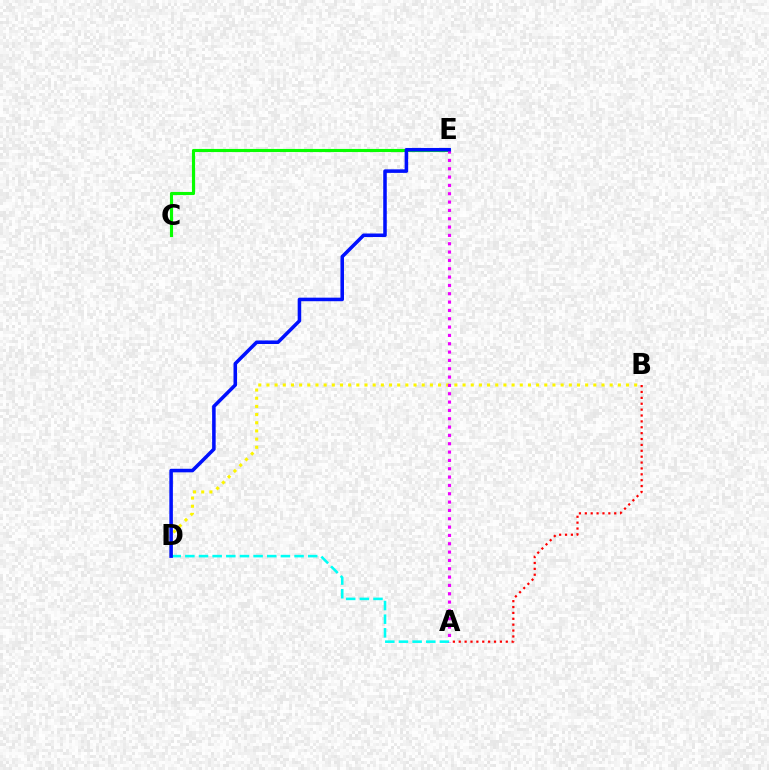{('B', 'D'): [{'color': '#fcf500', 'line_style': 'dotted', 'thickness': 2.22}], ('A', 'D'): [{'color': '#00fff6', 'line_style': 'dashed', 'thickness': 1.85}], ('C', 'E'): [{'color': '#08ff00', 'line_style': 'solid', 'thickness': 2.25}], ('A', 'E'): [{'color': '#ee00ff', 'line_style': 'dotted', 'thickness': 2.26}], ('A', 'B'): [{'color': '#ff0000', 'line_style': 'dotted', 'thickness': 1.6}], ('D', 'E'): [{'color': '#0010ff', 'line_style': 'solid', 'thickness': 2.55}]}